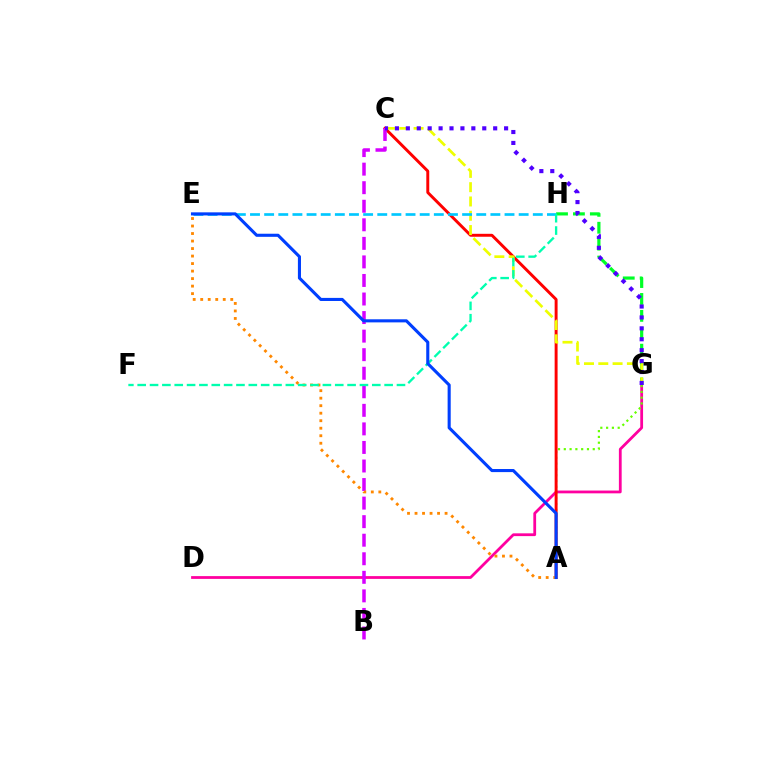{('D', 'G'): [{'color': '#ff00a0', 'line_style': 'solid', 'thickness': 2.0}], ('A', 'G'): [{'color': '#66ff00', 'line_style': 'dotted', 'thickness': 1.57}], ('G', 'H'): [{'color': '#00ff27', 'line_style': 'dashed', 'thickness': 2.3}], ('A', 'C'): [{'color': '#ff0000', 'line_style': 'solid', 'thickness': 2.11}], ('B', 'C'): [{'color': '#d600ff', 'line_style': 'dashed', 'thickness': 2.52}], ('C', 'G'): [{'color': '#eeff00', 'line_style': 'dashed', 'thickness': 1.94}, {'color': '#4f00ff', 'line_style': 'dotted', 'thickness': 2.97}], ('E', 'H'): [{'color': '#00c7ff', 'line_style': 'dashed', 'thickness': 1.92}], ('A', 'E'): [{'color': '#ff8800', 'line_style': 'dotted', 'thickness': 2.04}, {'color': '#003fff', 'line_style': 'solid', 'thickness': 2.23}], ('F', 'H'): [{'color': '#00ffaf', 'line_style': 'dashed', 'thickness': 1.68}]}